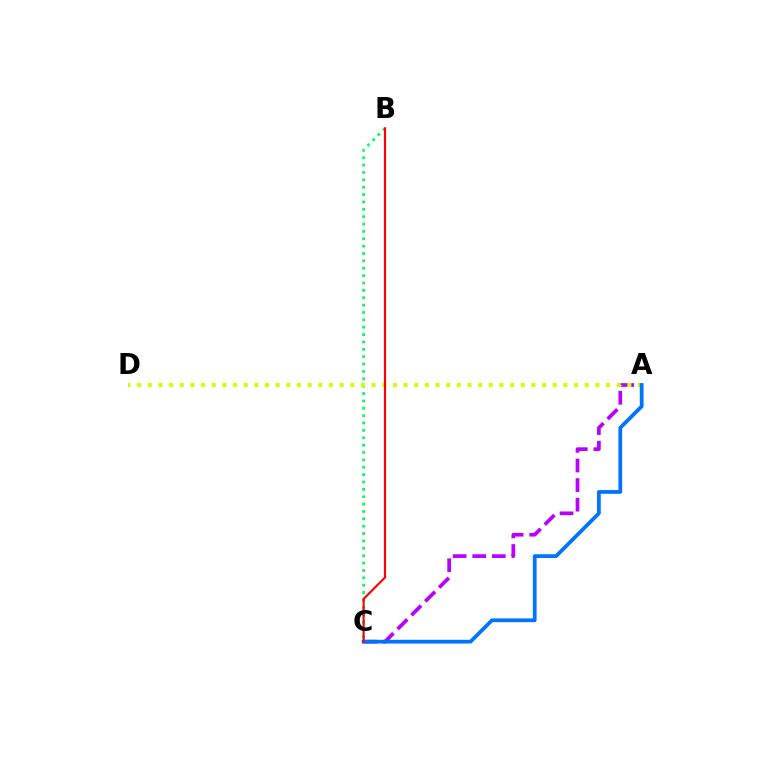{('B', 'C'): [{'color': '#00ff5c', 'line_style': 'dotted', 'thickness': 2.0}, {'color': '#ff0000', 'line_style': 'solid', 'thickness': 1.57}], ('A', 'C'): [{'color': '#b900ff', 'line_style': 'dashed', 'thickness': 2.66}, {'color': '#0074ff', 'line_style': 'solid', 'thickness': 2.71}], ('A', 'D'): [{'color': '#d1ff00', 'line_style': 'dotted', 'thickness': 2.9}]}